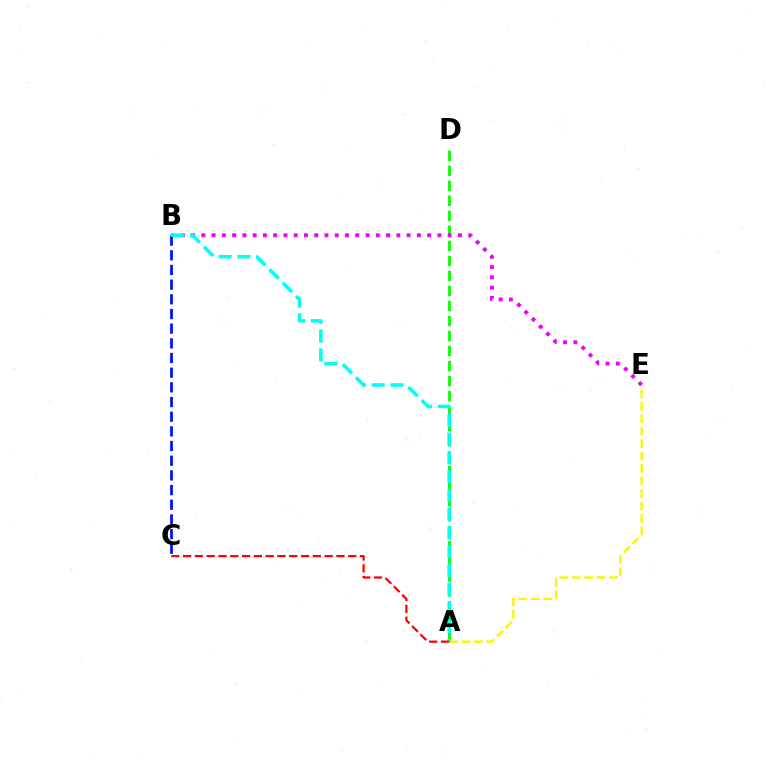{('A', 'D'): [{'color': '#08ff00', 'line_style': 'dashed', 'thickness': 2.04}], ('B', 'E'): [{'color': '#ee00ff', 'line_style': 'dotted', 'thickness': 2.79}], ('A', 'E'): [{'color': '#fcf500', 'line_style': 'dashed', 'thickness': 1.69}], ('B', 'C'): [{'color': '#0010ff', 'line_style': 'dashed', 'thickness': 1.99}], ('A', 'B'): [{'color': '#00fff6', 'line_style': 'dashed', 'thickness': 2.55}], ('A', 'C'): [{'color': '#ff0000', 'line_style': 'dashed', 'thickness': 1.6}]}